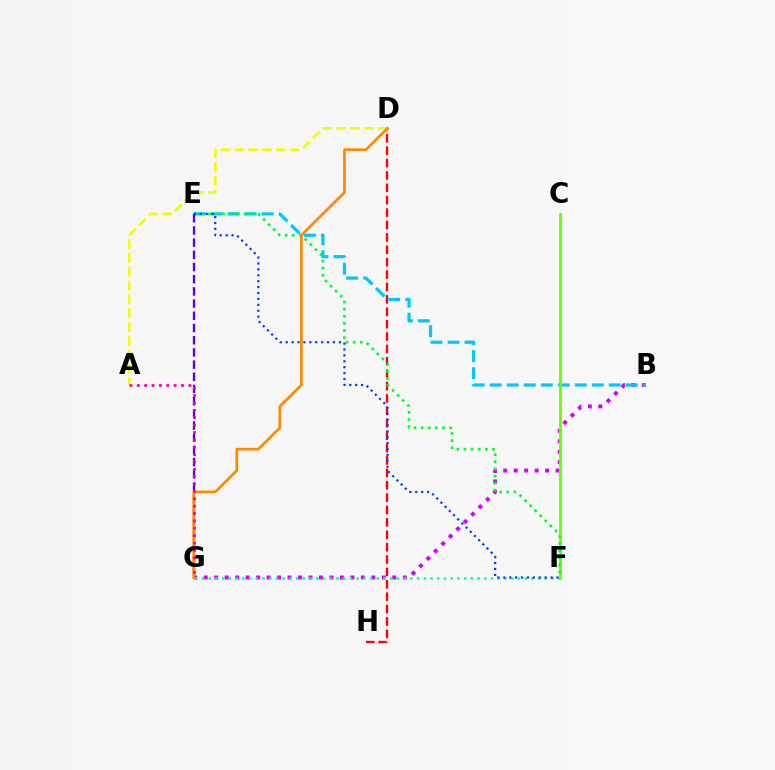{('D', 'H'): [{'color': '#ff0000', 'line_style': 'dashed', 'thickness': 1.68}], ('B', 'G'): [{'color': '#d600ff', 'line_style': 'dotted', 'thickness': 2.85}], ('F', 'G'): [{'color': '#00ffaf', 'line_style': 'dotted', 'thickness': 1.83}], ('B', 'E'): [{'color': '#00c7ff', 'line_style': 'dashed', 'thickness': 2.31}], ('C', 'F'): [{'color': '#66ff00', 'line_style': 'solid', 'thickness': 2.0}], ('E', 'F'): [{'color': '#00ff27', 'line_style': 'dotted', 'thickness': 1.94}, {'color': '#003fff', 'line_style': 'dotted', 'thickness': 1.61}], ('A', 'D'): [{'color': '#eeff00', 'line_style': 'dashed', 'thickness': 1.88}], ('E', 'G'): [{'color': '#4f00ff', 'line_style': 'dashed', 'thickness': 1.66}], ('D', 'G'): [{'color': '#ff8800', 'line_style': 'solid', 'thickness': 1.94}], ('A', 'G'): [{'color': '#ff00a0', 'line_style': 'dotted', 'thickness': 2.0}]}